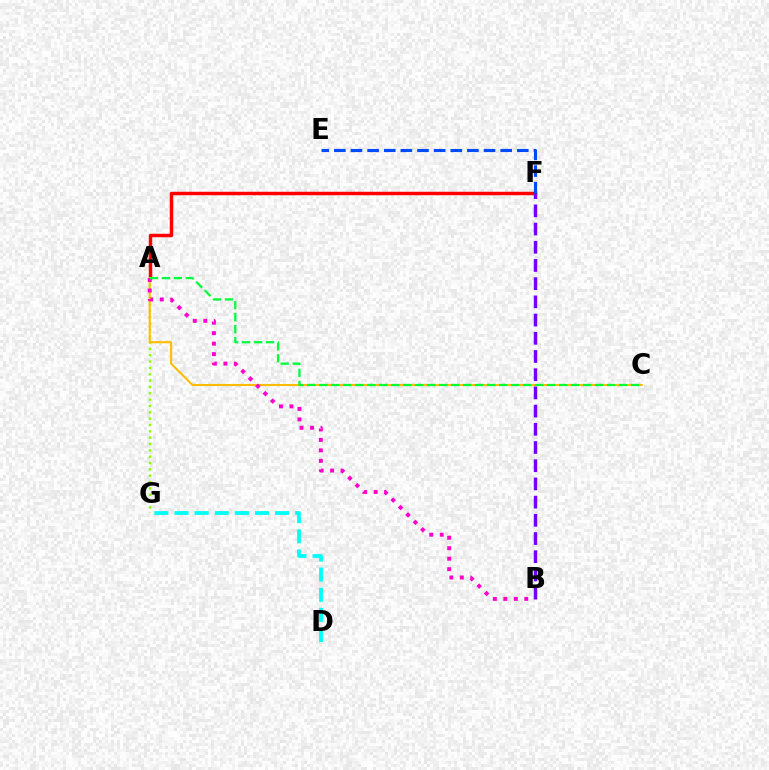{('A', 'F'): [{'color': '#ff0000', 'line_style': 'solid', 'thickness': 2.49}], ('A', 'G'): [{'color': '#84ff00', 'line_style': 'dotted', 'thickness': 1.72}], ('A', 'C'): [{'color': '#ffbd00', 'line_style': 'solid', 'thickness': 1.5}, {'color': '#00ff39', 'line_style': 'dashed', 'thickness': 1.63}], ('A', 'B'): [{'color': '#ff00cf', 'line_style': 'dotted', 'thickness': 2.85}], ('B', 'F'): [{'color': '#7200ff', 'line_style': 'dashed', 'thickness': 2.47}], ('D', 'G'): [{'color': '#00fff6', 'line_style': 'dashed', 'thickness': 2.73}], ('E', 'F'): [{'color': '#004bff', 'line_style': 'dashed', 'thickness': 2.26}]}